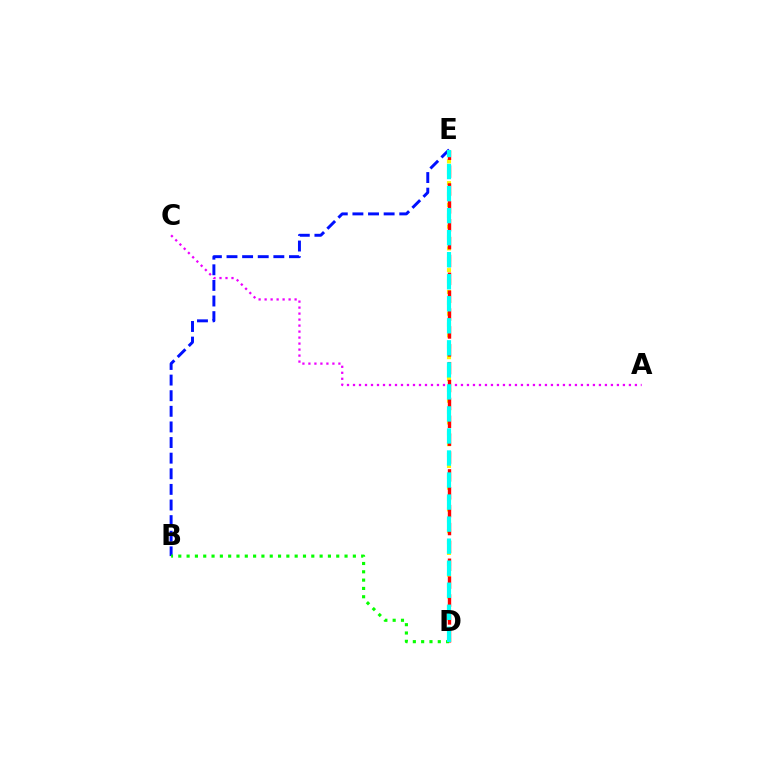{('B', 'E'): [{'color': '#0010ff', 'line_style': 'dashed', 'thickness': 2.12}], ('D', 'E'): [{'color': '#fcf500', 'line_style': 'dotted', 'thickness': 2.96}, {'color': '#ff0000', 'line_style': 'dashed', 'thickness': 2.43}, {'color': '#00fff6', 'line_style': 'dashed', 'thickness': 2.99}], ('A', 'C'): [{'color': '#ee00ff', 'line_style': 'dotted', 'thickness': 1.63}], ('B', 'D'): [{'color': '#08ff00', 'line_style': 'dotted', 'thickness': 2.26}]}